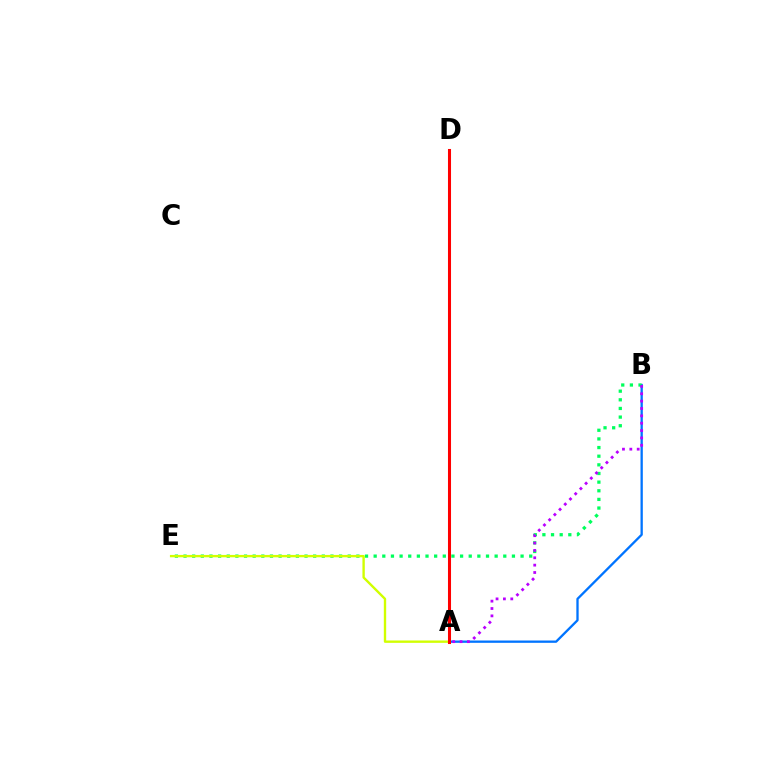{('A', 'B'): [{'color': '#0074ff', 'line_style': 'solid', 'thickness': 1.66}, {'color': '#b900ff', 'line_style': 'dotted', 'thickness': 2.0}], ('B', 'E'): [{'color': '#00ff5c', 'line_style': 'dotted', 'thickness': 2.35}], ('A', 'E'): [{'color': '#d1ff00', 'line_style': 'solid', 'thickness': 1.71}], ('A', 'D'): [{'color': '#ff0000', 'line_style': 'solid', 'thickness': 2.2}]}